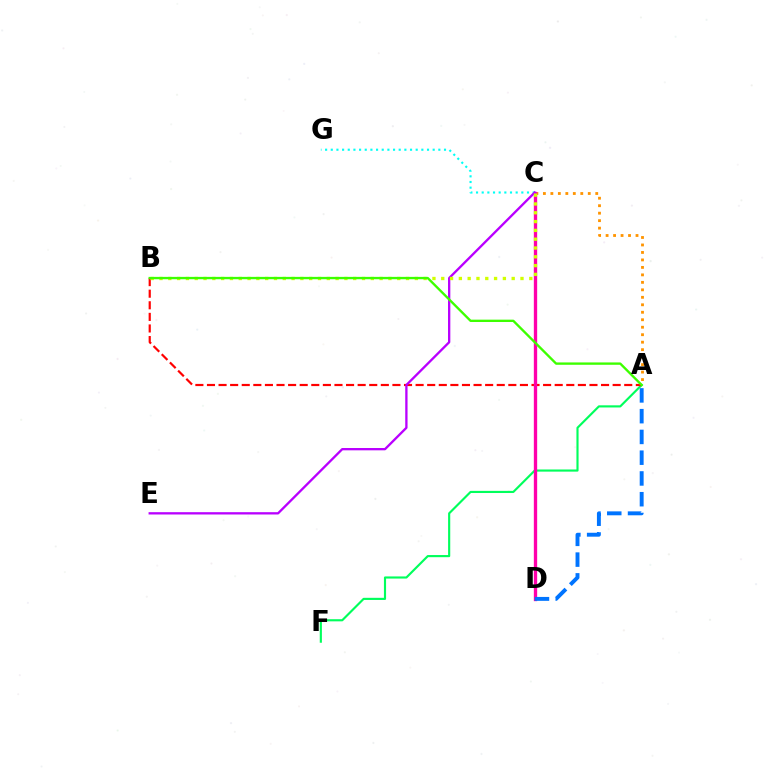{('A', 'F'): [{'color': '#00ff5c', 'line_style': 'solid', 'thickness': 1.54}], ('C', 'G'): [{'color': '#00fff6', 'line_style': 'dotted', 'thickness': 1.54}], ('C', 'D'): [{'color': '#2500ff', 'line_style': 'solid', 'thickness': 1.9}, {'color': '#ff00ac', 'line_style': 'solid', 'thickness': 2.39}], ('A', 'C'): [{'color': '#ff9400', 'line_style': 'dotted', 'thickness': 2.03}], ('A', 'B'): [{'color': '#ff0000', 'line_style': 'dashed', 'thickness': 1.57}, {'color': '#3dff00', 'line_style': 'solid', 'thickness': 1.69}], ('C', 'E'): [{'color': '#b900ff', 'line_style': 'solid', 'thickness': 1.67}], ('B', 'C'): [{'color': '#d1ff00', 'line_style': 'dotted', 'thickness': 2.39}], ('A', 'D'): [{'color': '#0074ff', 'line_style': 'dashed', 'thickness': 2.82}]}